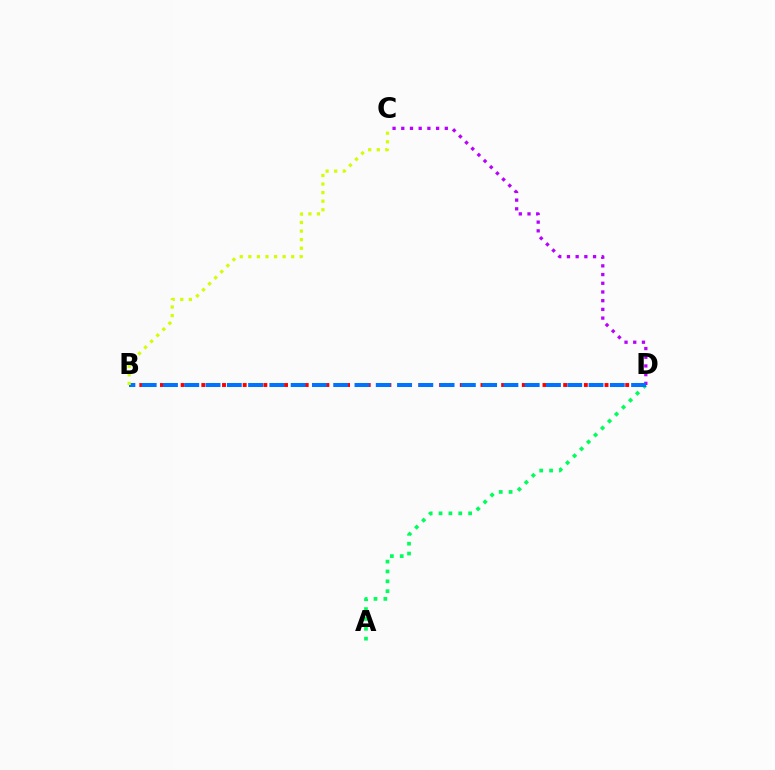{('B', 'D'): [{'color': '#ff0000', 'line_style': 'dotted', 'thickness': 2.81}, {'color': '#0074ff', 'line_style': 'dashed', 'thickness': 2.89}], ('C', 'D'): [{'color': '#b900ff', 'line_style': 'dotted', 'thickness': 2.37}], ('A', 'D'): [{'color': '#00ff5c', 'line_style': 'dotted', 'thickness': 2.68}], ('B', 'C'): [{'color': '#d1ff00', 'line_style': 'dotted', 'thickness': 2.33}]}